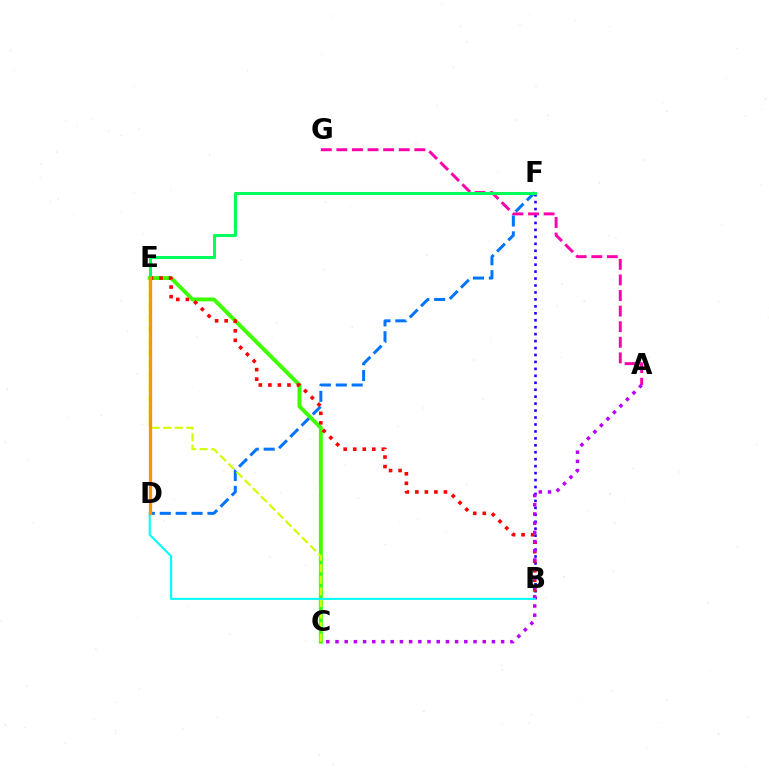{('D', 'F'): [{'color': '#0074ff', 'line_style': 'dashed', 'thickness': 2.16}], ('C', 'E'): [{'color': '#3dff00', 'line_style': 'solid', 'thickness': 2.81}, {'color': '#d1ff00', 'line_style': 'dashed', 'thickness': 1.57}], ('B', 'F'): [{'color': '#2500ff', 'line_style': 'dotted', 'thickness': 1.89}], ('A', 'G'): [{'color': '#ff00ac', 'line_style': 'dashed', 'thickness': 2.12}], ('B', 'E'): [{'color': '#ff0000', 'line_style': 'dotted', 'thickness': 2.59}], ('A', 'C'): [{'color': '#b900ff', 'line_style': 'dotted', 'thickness': 2.5}], ('E', 'F'): [{'color': '#00ff5c', 'line_style': 'solid', 'thickness': 2.19}], ('B', 'D'): [{'color': '#00fff6', 'line_style': 'solid', 'thickness': 1.51}], ('D', 'E'): [{'color': '#ff9400', 'line_style': 'solid', 'thickness': 2.35}]}